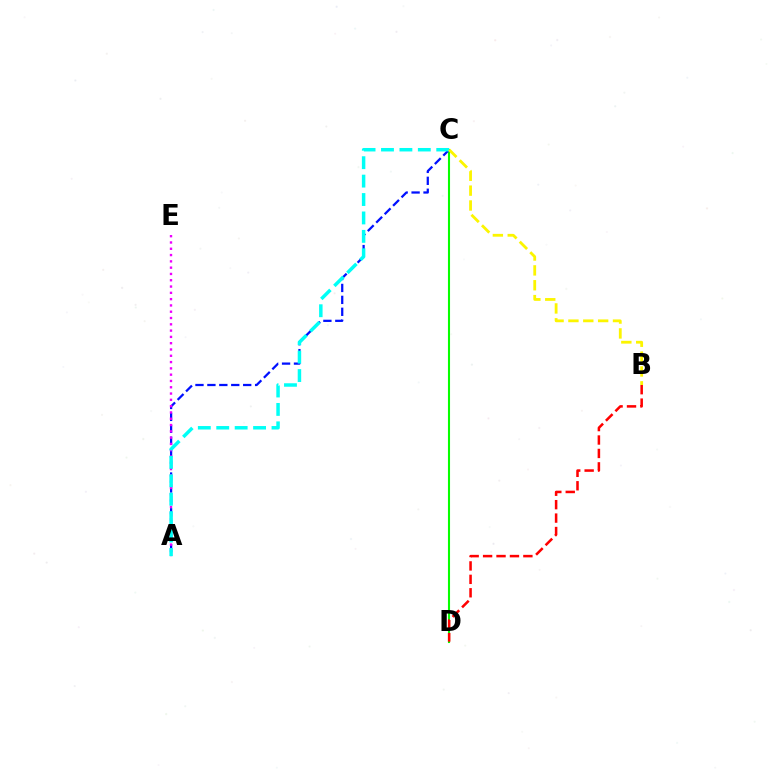{('C', 'D'): [{'color': '#08ff00', 'line_style': 'solid', 'thickness': 1.51}], ('A', 'C'): [{'color': '#0010ff', 'line_style': 'dashed', 'thickness': 1.62}, {'color': '#00fff6', 'line_style': 'dashed', 'thickness': 2.5}], ('A', 'E'): [{'color': '#ee00ff', 'line_style': 'dotted', 'thickness': 1.71}], ('B', 'D'): [{'color': '#ff0000', 'line_style': 'dashed', 'thickness': 1.82}], ('B', 'C'): [{'color': '#fcf500', 'line_style': 'dashed', 'thickness': 2.02}]}